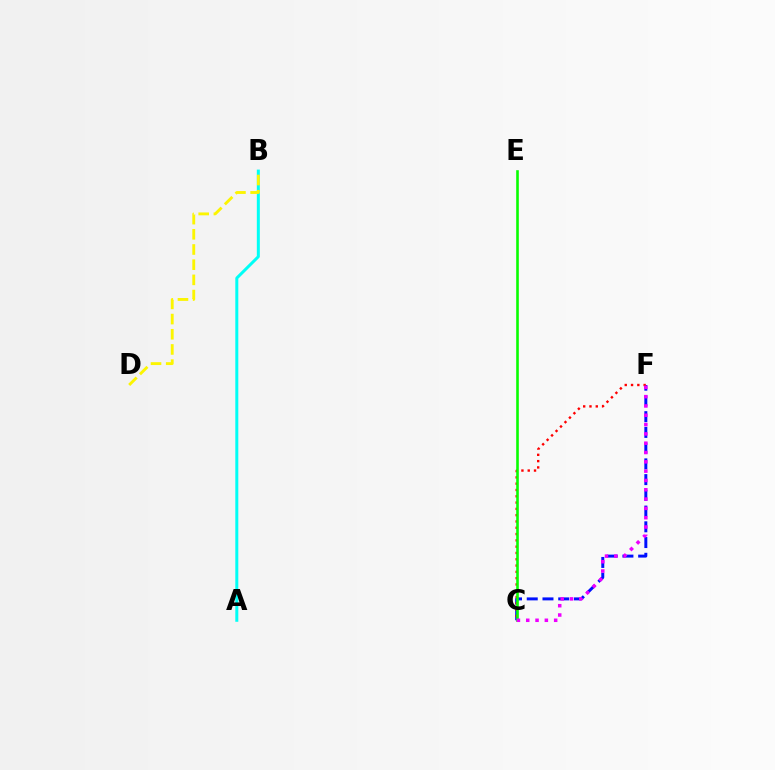{('C', 'F'): [{'color': '#0010ff', 'line_style': 'dashed', 'thickness': 2.14}, {'color': '#ff0000', 'line_style': 'dotted', 'thickness': 1.71}, {'color': '#ee00ff', 'line_style': 'dotted', 'thickness': 2.53}], ('A', 'B'): [{'color': '#00fff6', 'line_style': 'solid', 'thickness': 2.16}], ('B', 'D'): [{'color': '#fcf500', 'line_style': 'dashed', 'thickness': 2.06}], ('C', 'E'): [{'color': '#08ff00', 'line_style': 'solid', 'thickness': 1.88}]}